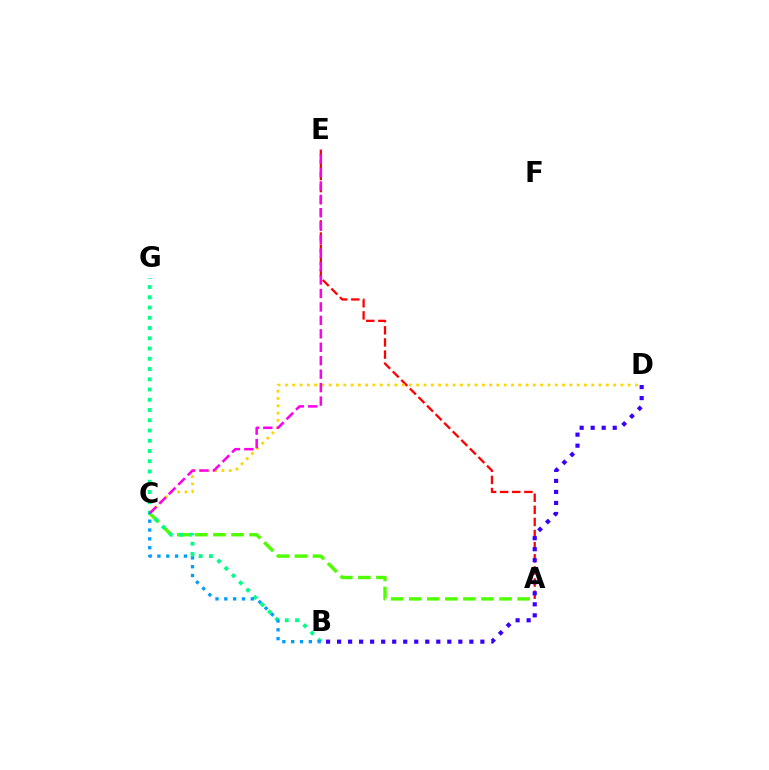{('A', 'E'): [{'color': '#ff0000', 'line_style': 'dashed', 'thickness': 1.65}], ('A', 'C'): [{'color': '#4fff00', 'line_style': 'dashed', 'thickness': 2.45}], ('B', 'D'): [{'color': '#3700ff', 'line_style': 'dotted', 'thickness': 2.99}], ('C', 'D'): [{'color': '#ffd500', 'line_style': 'dotted', 'thickness': 1.98}], ('B', 'G'): [{'color': '#00ff86', 'line_style': 'dotted', 'thickness': 2.78}], ('C', 'E'): [{'color': '#ff00ed', 'line_style': 'dashed', 'thickness': 1.83}], ('B', 'C'): [{'color': '#009eff', 'line_style': 'dotted', 'thickness': 2.4}]}